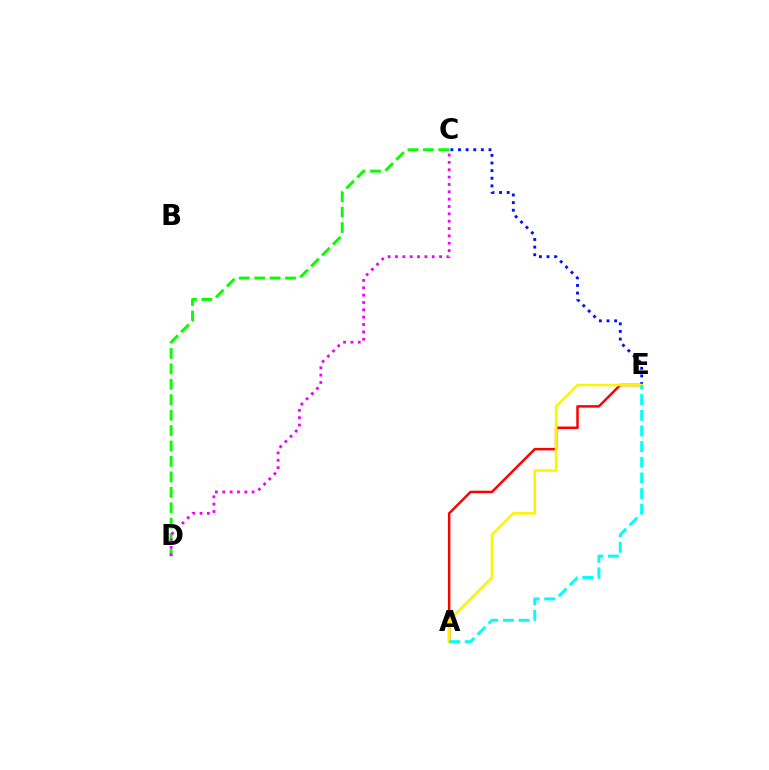{('C', 'D'): [{'color': '#08ff00', 'line_style': 'dashed', 'thickness': 2.1}, {'color': '#ee00ff', 'line_style': 'dotted', 'thickness': 2.0}], ('C', 'E'): [{'color': '#0010ff', 'line_style': 'dotted', 'thickness': 2.07}], ('A', 'E'): [{'color': '#ff0000', 'line_style': 'solid', 'thickness': 1.79}, {'color': '#fcf500', 'line_style': 'solid', 'thickness': 1.84}, {'color': '#00fff6', 'line_style': 'dashed', 'thickness': 2.13}]}